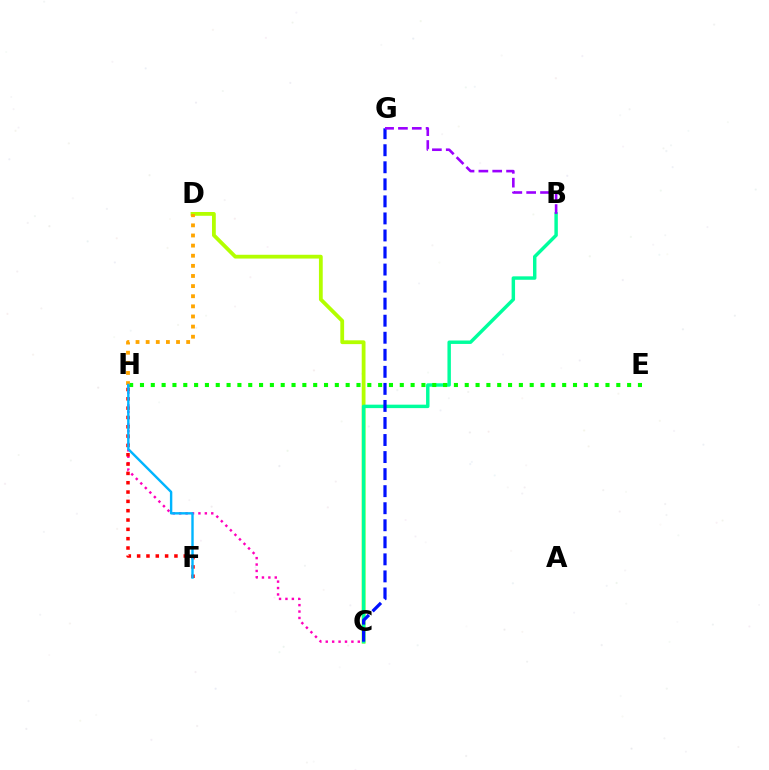{('C', 'D'): [{'color': '#b3ff00', 'line_style': 'solid', 'thickness': 2.73}], ('B', 'C'): [{'color': '#00ff9d', 'line_style': 'solid', 'thickness': 2.48}], ('C', 'G'): [{'color': '#0010ff', 'line_style': 'dashed', 'thickness': 2.32}], ('C', 'H'): [{'color': '#ff00bd', 'line_style': 'dotted', 'thickness': 1.74}], ('F', 'H'): [{'color': '#ff0000', 'line_style': 'dotted', 'thickness': 2.53}, {'color': '#00b5ff', 'line_style': 'solid', 'thickness': 1.73}], ('E', 'H'): [{'color': '#08ff00', 'line_style': 'dotted', 'thickness': 2.94}], ('D', 'H'): [{'color': '#ffa500', 'line_style': 'dotted', 'thickness': 2.75}], ('B', 'G'): [{'color': '#9b00ff', 'line_style': 'dashed', 'thickness': 1.88}]}